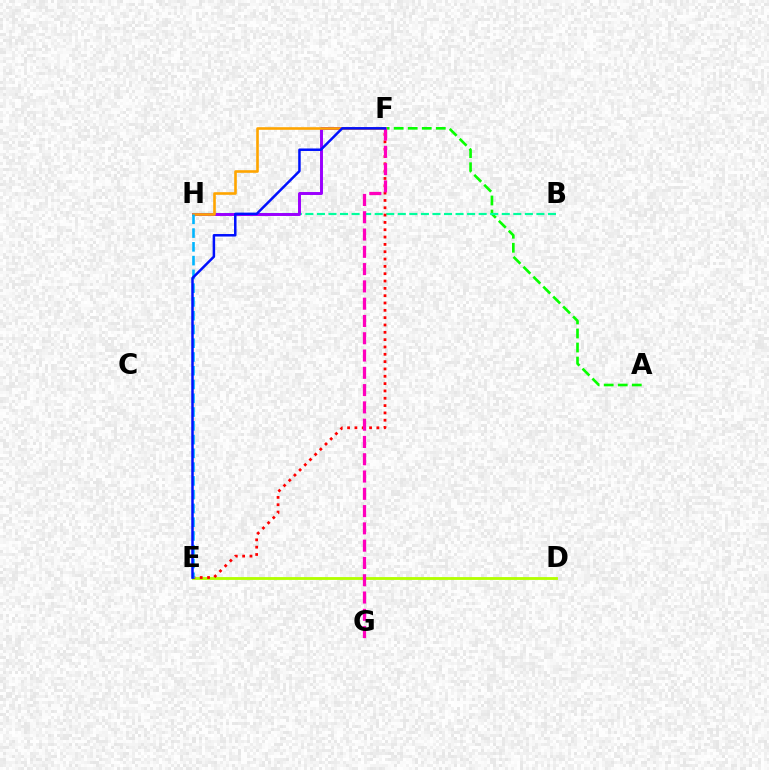{('A', 'F'): [{'color': '#08ff00', 'line_style': 'dashed', 'thickness': 1.91}], ('B', 'H'): [{'color': '#00ff9d', 'line_style': 'dashed', 'thickness': 1.57}], ('D', 'E'): [{'color': '#b3ff00', 'line_style': 'solid', 'thickness': 2.04}], ('E', 'F'): [{'color': '#ff0000', 'line_style': 'dotted', 'thickness': 1.99}, {'color': '#0010ff', 'line_style': 'solid', 'thickness': 1.8}], ('F', 'H'): [{'color': '#9b00ff', 'line_style': 'solid', 'thickness': 2.13}, {'color': '#ffa500', 'line_style': 'solid', 'thickness': 1.88}], ('E', 'H'): [{'color': '#00b5ff', 'line_style': 'dashed', 'thickness': 1.87}], ('F', 'G'): [{'color': '#ff00bd', 'line_style': 'dashed', 'thickness': 2.35}]}